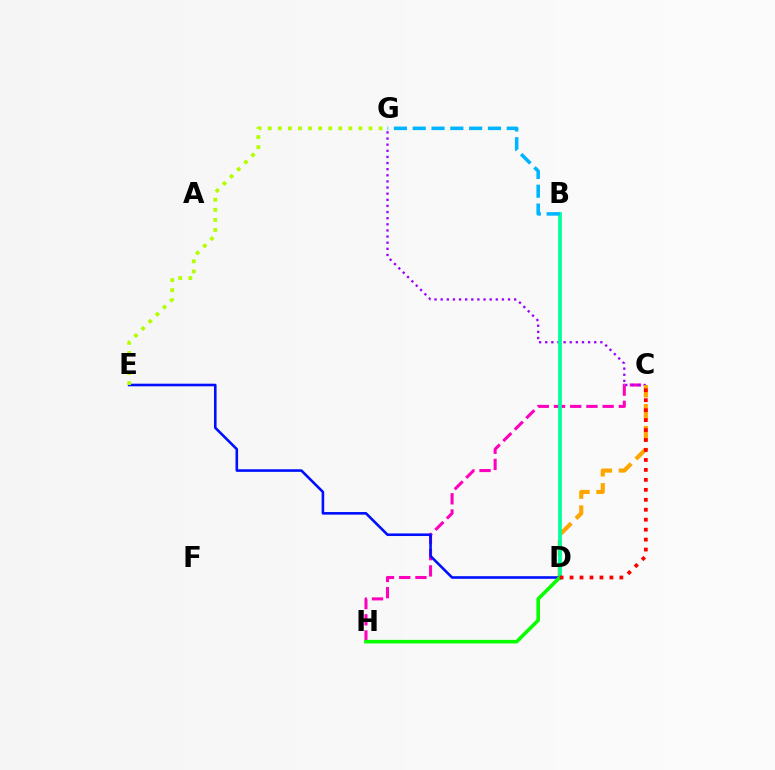{('C', 'H'): [{'color': '#ff00bd', 'line_style': 'dashed', 'thickness': 2.2}], ('C', 'G'): [{'color': '#9b00ff', 'line_style': 'dotted', 'thickness': 1.66}], ('C', 'D'): [{'color': '#ffa500', 'line_style': 'dashed', 'thickness': 2.98}, {'color': '#ff0000', 'line_style': 'dotted', 'thickness': 2.71}], ('B', 'D'): [{'color': '#00ff9d', 'line_style': 'solid', 'thickness': 2.69}], ('D', 'E'): [{'color': '#0010ff', 'line_style': 'solid', 'thickness': 1.87}], ('D', 'H'): [{'color': '#08ff00', 'line_style': 'solid', 'thickness': 2.58}], ('E', 'G'): [{'color': '#b3ff00', 'line_style': 'dotted', 'thickness': 2.74}], ('B', 'G'): [{'color': '#00b5ff', 'line_style': 'dashed', 'thickness': 2.56}]}